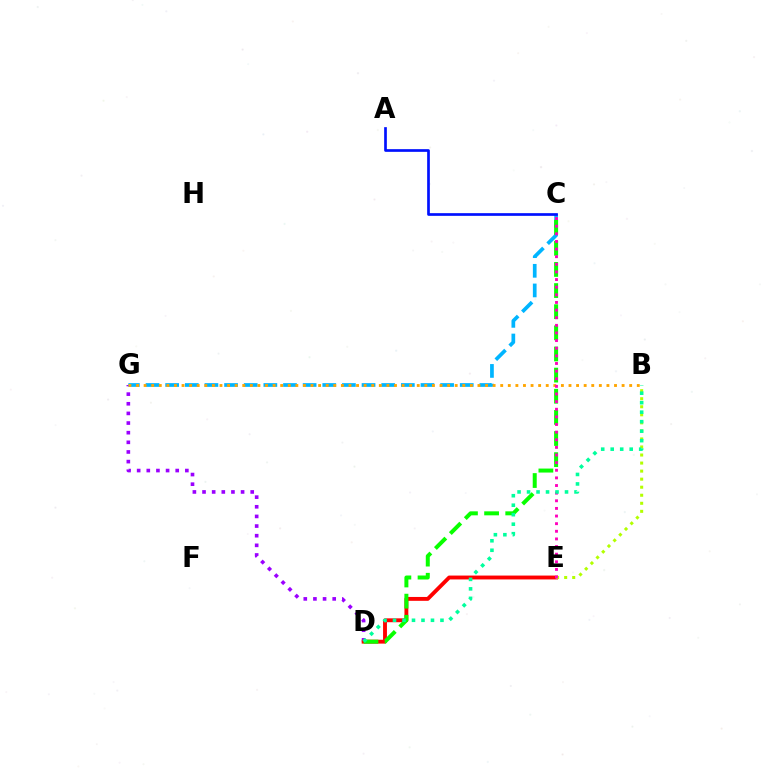{('D', 'G'): [{'color': '#9b00ff', 'line_style': 'dotted', 'thickness': 2.62}], ('D', 'E'): [{'color': '#ff0000', 'line_style': 'solid', 'thickness': 2.79}], ('C', 'G'): [{'color': '#00b5ff', 'line_style': 'dashed', 'thickness': 2.67}], ('B', 'E'): [{'color': '#b3ff00', 'line_style': 'dotted', 'thickness': 2.19}], ('C', 'D'): [{'color': '#08ff00', 'line_style': 'dashed', 'thickness': 2.87}], ('B', 'G'): [{'color': '#ffa500', 'line_style': 'dotted', 'thickness': 2.06}], ('C', 'E'): [{'color': '#ff00bd', 'line_style': 'dotted', 'thickness': 2.07}], ('A', 'C'): [{'color': '#0010ff', 'line_style': 'solid', 'thickness': 1.93}], ('B', 'D'): [{'color': '#00ff9d', 'line_style': 'dotted', 'thickness': 2.58}]}